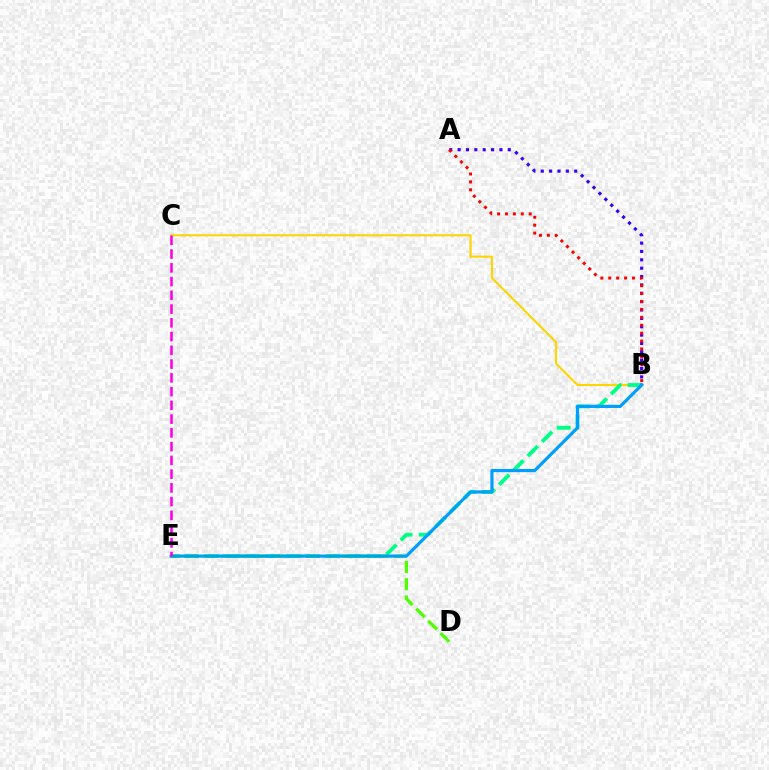{('B', 'C'): [{'color': '#ffd500', 'line_style': 'solid', 'thickness': 1.52}], ('B', 'E'): [{'color': '#00ff86', 'line_style': 'dashed', 'thickness': 2.75}, {'color': '#009eff', 'line_style': 'solid', 'thickness': 2.29}], ('A', 'B'): [{'color': '#3700ff', 'line_style': 'dotted', 'thickness': 2.27}, {'color': '#ff0000', 'line_style': 'dotted', 'thickness': 2.15}], ('D', 'E'): [{'color': '#4fff00', 'line_style': 'dashed', 'thickness': 2.35}], ('C', 'E'): [{'color': '#ff00ed', 'line_style': 'dashed', 'thickness': 1.87}]}